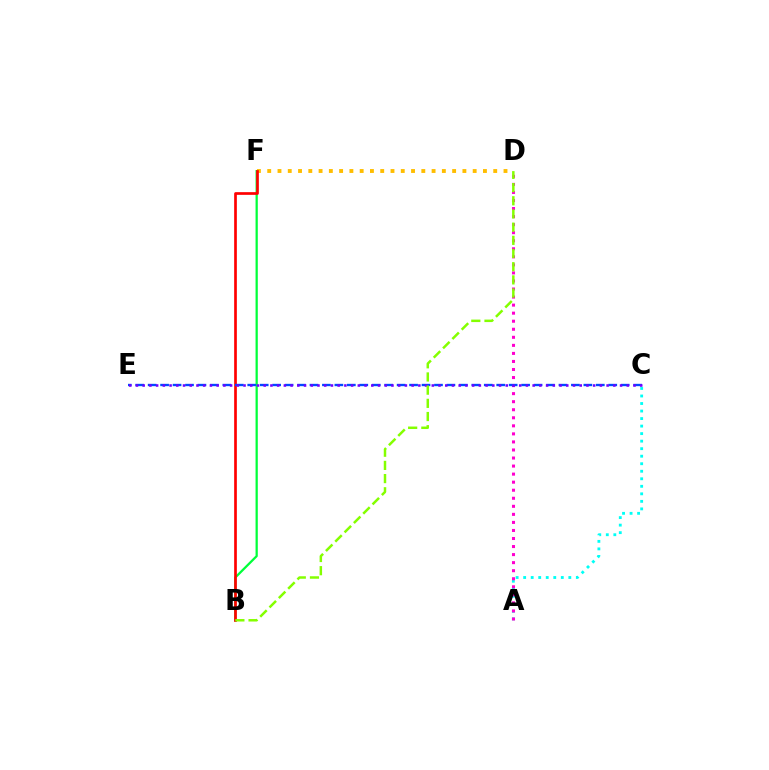{('B', 'F'): [{'color': '#00ff39', 'line_style': 'solid', 'thickness': 1.62}, {'color': '#ff0000', 'line_style': 'solid', 'thickness': 1.94}], ('A', 'C'): [{'color': '#00fff6', 'line_style': 'dotted', 'thickness': 2.04}], ('D', 'F'): [{'color': '#ffbd00', 'line_style': 'dotted', 'thickness': 2.79}], ('A', 'D'): [{'color': '#ff00cf', 'line_style': 'dotted', 'thickness': 2.19}], ('C', 'E'): [{'color': '#004bff', 'line_style': 'dashed', 'thickness': 1.69}, {'color': '#7200ff', 'line_style': 'dotted', 'thickness': 1.83}], ('B', 'D'): [{'color': '#84ff00', 'line_style': 'dashed', 'thickness': 1.79}]}